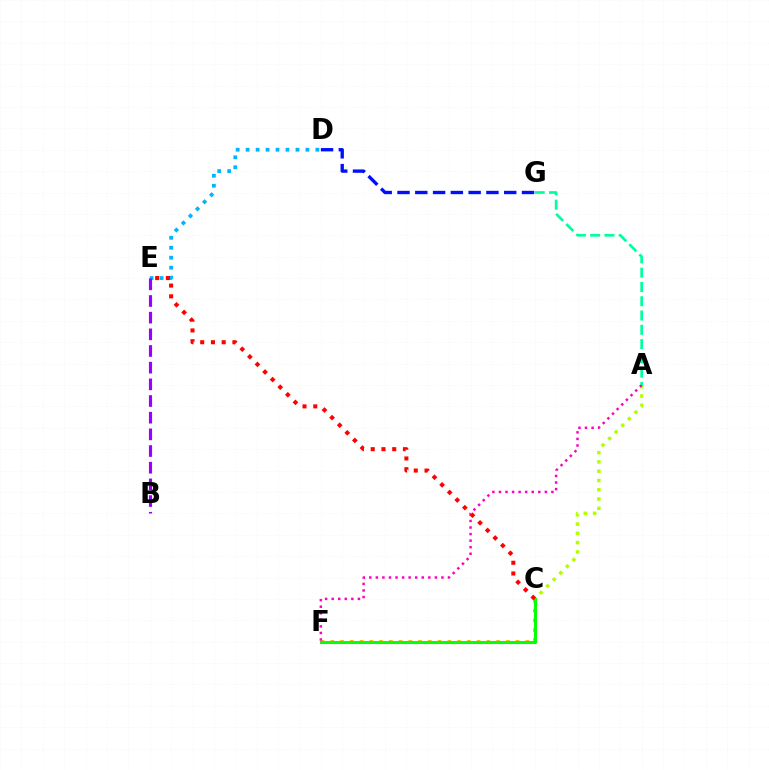{('C', 'F'): [{'color': '#ffa500', 'line_style': 'dotted', 'thickness': 2.65}, {'color': '#08ff00', 'line_style': 'solid', 'thickness': 2.2}], ('D', 'E'): [{'color': '#00b5ff', 'line_style': 'dotted', 'thickness': 2.71}], ('A', 'C'): [{'color': '#b3ff00', 'line_style': 'dotted', 'thickness': 2.52}], ('B', 'E'): [{'color': '#9b00ff', 'line_style': 'dashed', 'thickness': 2.26}], ('D', 'G'): [{'color': '#0010ff', 'line_style': 'dashed', 'thickness': 2.42}], ('A', 'F'): [{'color': '#ff00bd', 'line_style': 'dotted', 'thickness': 1.78}], ('A', 'G'): [{'color': '#00ff9d', 'line_style': 'dashed', 'thickness': 1.94}], ('C', 'E'): [{'color': '#ff0000', 'line_style': 'dotted', 'thickness': 2.92}]}